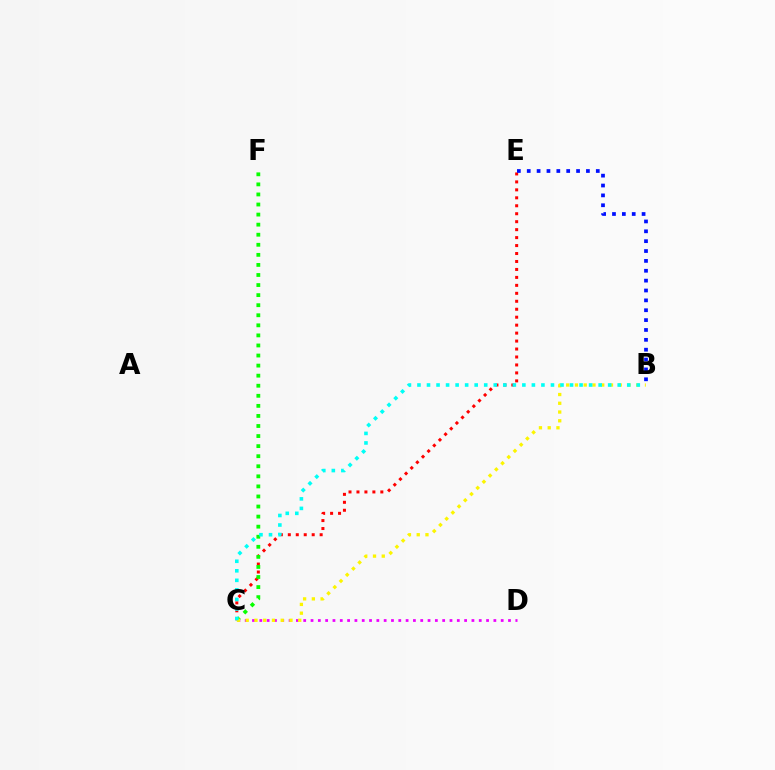{('C', 'E'): [{'color': '#ff0000', 'line_style': 'dotted', 'thickness': 2.16}], ('C', 'D'): [{'color': '#ee00ff', 'line_style': 'dotted', 'thickness': 1.99}], ('C', 'F'): [{'color': '#08ff00', 'line_style': 'dotted', 'thickness': 2.74}], ('B', 'C'): [{'color': '#fcf500', 'line_style': 'dotted', 'thickness': 2.38}, {'color': '#00fff6', 'line_style': 'dotted', 'thickness': 2.59}], ('B', 'E'): [{'color': '#0010ff', 'line_style': 'dotted', 'thickness': 2.68}]}